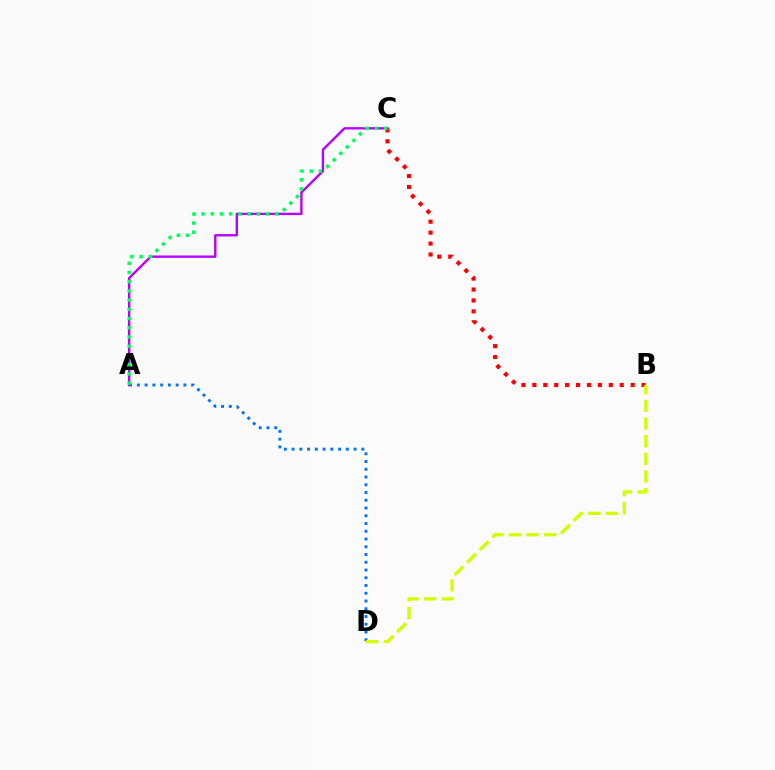{('A', 'D'): [{'color': '#0074ff', 'line_style': 'dotted', 'thickness': 2.11}], ('A', 'C'): [{'color': '#b900ff', 'line_style': 'solid', 'thickness': 1.71}, {'color': '#00ff5c', 'line_style': 'dotted', 'thickness': 2.51}], ('B', 'C'): [{'color': '#ff0000', 'line_style': 'dotted', 'thickness': 2.97}], ('B', 'D'): [{'color': '#d1ff00', 'line_style': 'dashed', 'thickness': 2.4}]}